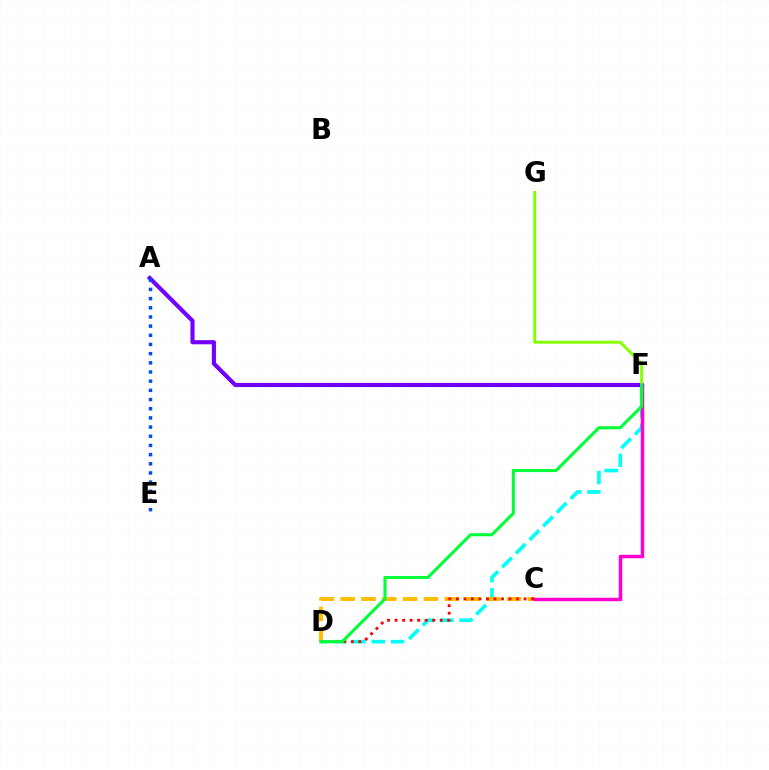{('D', 'F'): [{'color': '#00fff6', 'line_style': 'dashed', 'thickness': 2.63}, {'color': '#00ff39', 'line_style': 'solid', 'thickness': 2.21}], ('C', 'D'): [{'color': '#ffbd00', 'line_style': 'dashed', 'thickness': 2.83}, {'color': '#ff0000', 'line_style': 'dotted', 'thickness': 2.04}], ('C', 'F'): [{'color': '#ff00cf', 'line_style': 'solid', 'thickness': 2.51}], ('A', 'F'): [{'color': '#7200ff', 'line_style': 'solid', 'thickness': 2.97}], ('F', 'G'): [{'color': '#84ff00', 'line_style': 'solid', 'thickness': 2.11}], ('A', 'E'): [{'color': '#004bff', 'line_style': 'dotted', 'thickness': 2.49}]}